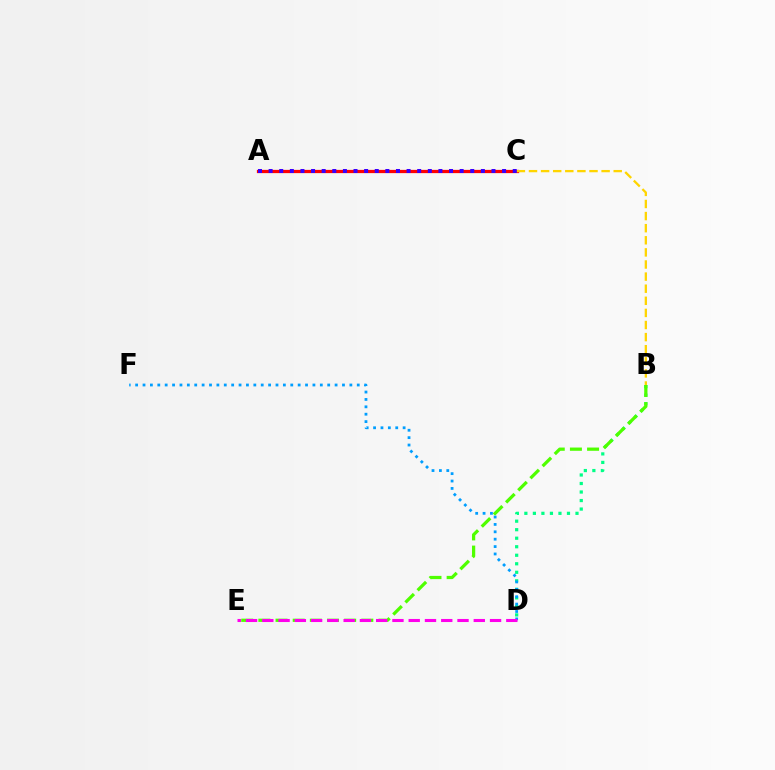{('B', 'D'): [{'color': '#00ff86', 'line_style': 'dotted', 'thickness': 2.32}], ('A', 'C'): [{'color': '#ff0000', 'line_style': 'solid', 'thickness': 2.33}, {'color': '#3700ff', 'line_style': 'dotted', 'thickness': 2.88}], ('D', 'F'): [{'color': '#009eff', 'line_style': 'dotted', 'thickness': 2.01}], ('B', 'E'): [{'color': '#4fff00', 'line_style': 'dashed', 'thickness': 2.33}], ('B', 'C'): [{'color': '#ffd500', 'line_style': 'dashed', 'thickness': 1.64}], ('D', 'E'): [{'color': '#ff00ed', 'line_style': 'dashed', 'thickness': 2.21}]}